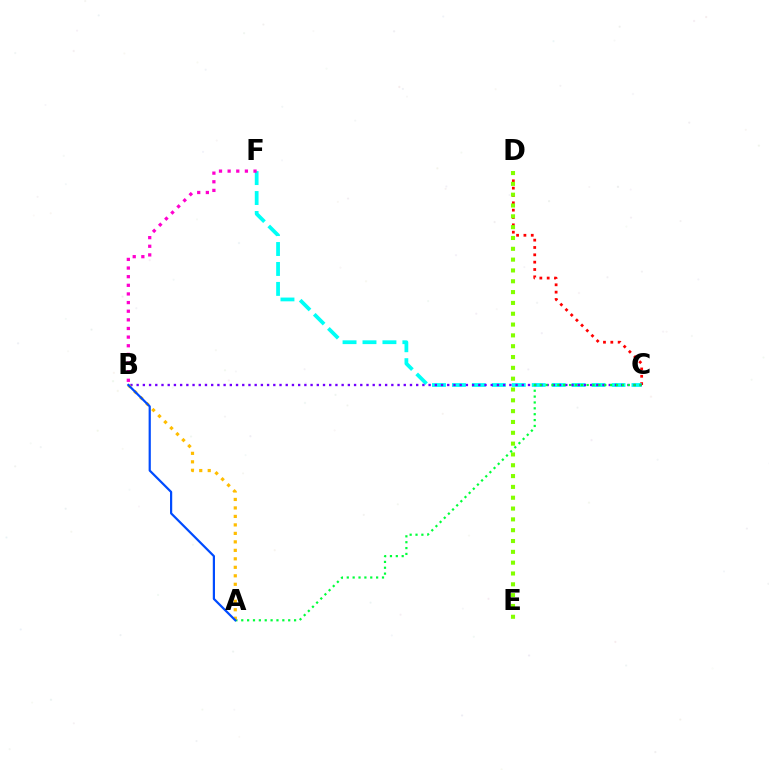{('C', 'D'): [{'color': '#ff0000', 'line_style': 'dotted', 'thickness': 1.99}], ('C', 'F'): [{'color': '#00fff6', 'line_style': 'dashed', 'thickness': 2.71}], ('D', 'E'): [{'color': '#84ff00', 'line_style': 'dotted', 'thickness': 2.94}], ('B', 'C'): [{'color': '#7200ff', 'line_style': 'dotted', 'thickness': 1.69}], ('A', 'C'): [{'color': '#00ff39', 'line_style': 'dotted', 'thickness': 1.59}], ('B', 'F'): [{'color': '#ff00cf', 'line_style': 'dotted', 'thickness': 2.35}], ('A', 'B'): [{'color': '#ffbd00', 'line_style': 'dotted', 'thickness': 2.31}, {'color': '#004bff', 'line_style': 'solid', 'thickness': 1.59}]}